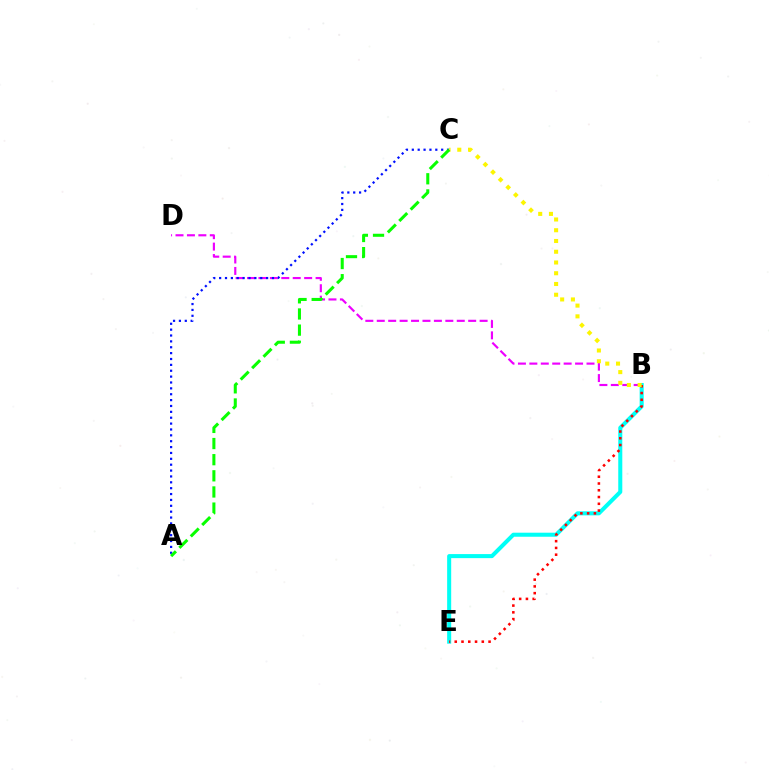{('B', 'D'): [{'color': '#ee00ff', 'line_style': 'dashed', 'thickness': 1.55}], ('B', 'E'): [{'color': '#00fff6', 'line_style': 'solid', 'thickness': 2.91}, {'color': '#ff0000', 'line_style': 'dotted', 'thickness': 1.84}], ('A', 'C'): [{'color': '#0010ff', 'line_style': 'dotted', 'thickness': 1.6}, {'color': '#08ff00', 'line_style': 'dashed', 'thickness': 2.19}], ('B', 'C'): [{'color': '#fcf500', 'line_style': 'dotted', 'thickness': 2.92}]}